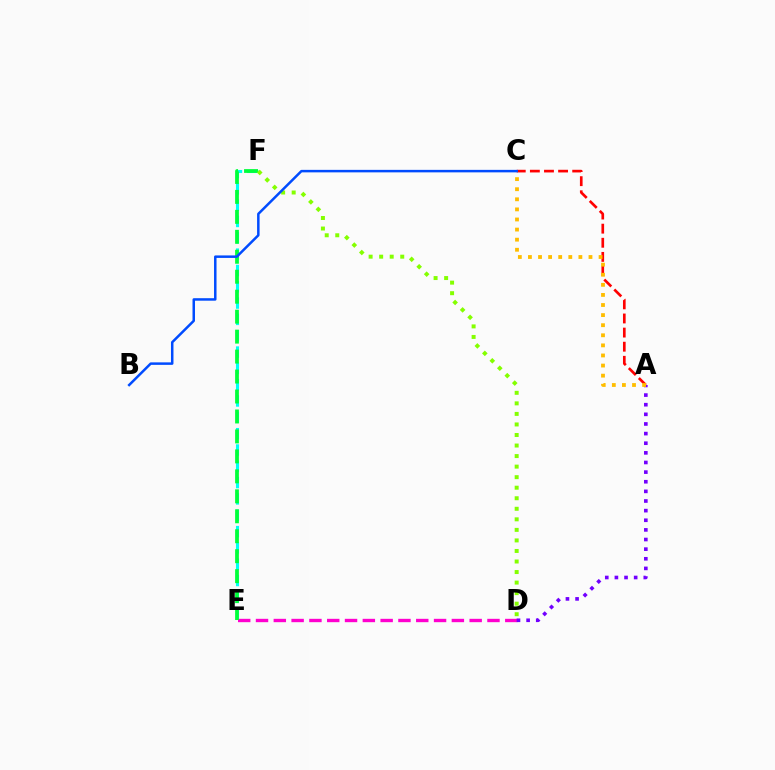{('A', 'C'): [{'color': '#ff0000', 'line_style': 'dashed', 'thickness': 1.92}, {'color': '#ffbd00', 'line_style': 'dotted', 'thickness': 2.74}], ('E', 'F'): [{'color': '#00fff6', 'line_style': 'dashed', 'thickness': 2.22}, {'color': '#00ff39', 'line_style': 'dashed', 'thickness': 2.71}], ('D', 'E'): [{'color': '#ff00cf', 'line_style': 'dashed', 'thickness': 2.42}], ('A', 'D'): [{'color': '#7200ff', 'line_style': 'dotted', 'thickness': 2.62}], ('D', 'F'): [{'color': '#84ff00', 'line_style': 'dotted', 'thickness': 2.86}], ('B', 'C'): [{'color': '#004bff', 'line_style': 'solid', 'thickness': 1.79}]}